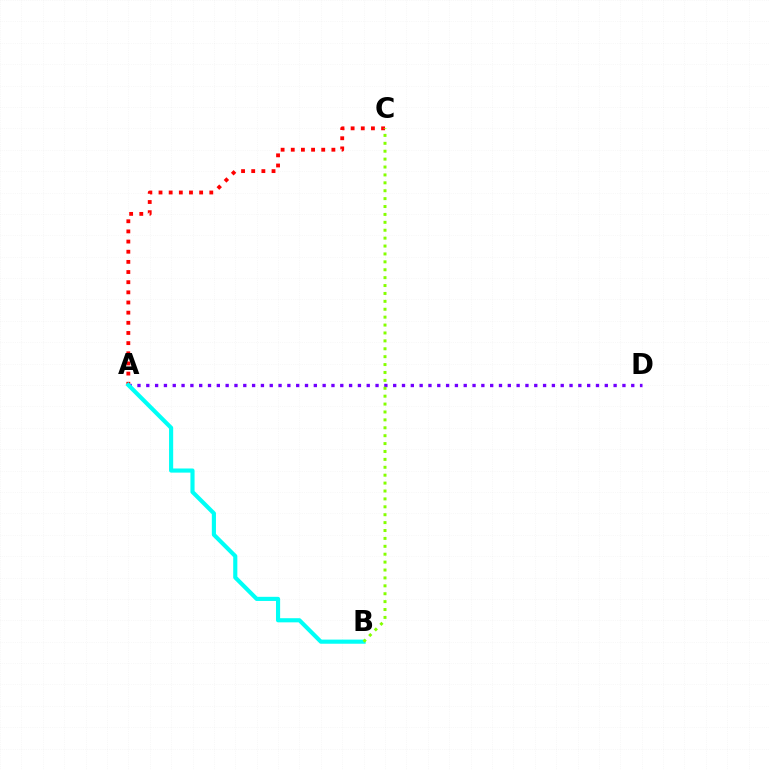{('A', 'C'): [{'color': '#ff0000', 'line_style': 'dotted', 'thickness': 2.76}], ('A', 'D'): [{'color': '#7200ff', 'line_style': 'dotted', 'thickness': 2.4}], ('A', 'B'): [{'color': '#00fff6', 'line_style': 'solid', 'thickness': 2.98}], ('B', 'C'): [{'color': '#84ff00', 'line_style': 'dotted', 'thickness': 2.15}]}